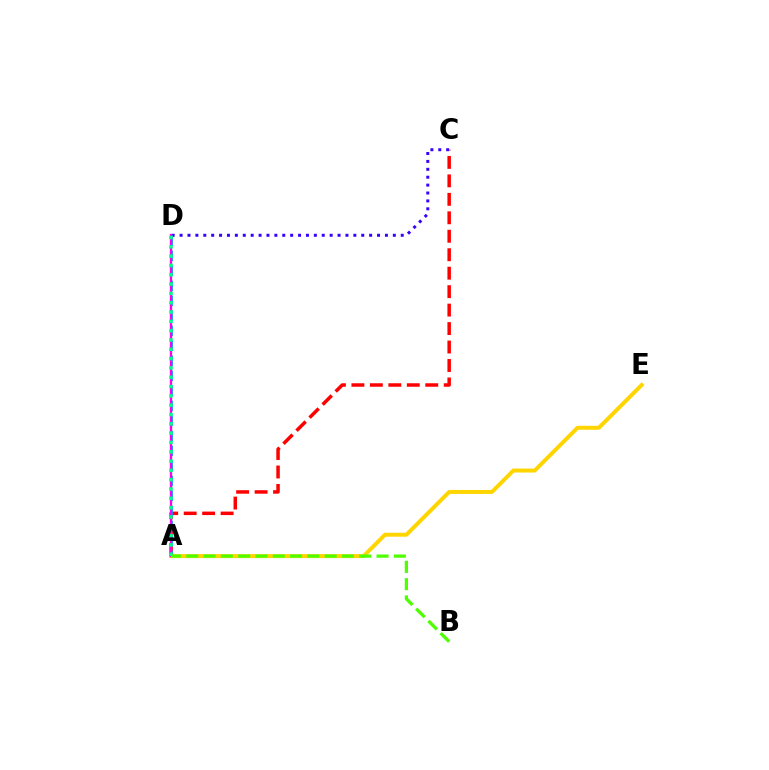{('A', 'E'): [{'color': '#ffd500', 'line_style': 'solid', 'thickness': 2.86}], ('A', 'C'): [{'color': '#ff0000', 'line_style': 'dashed', 'thickness': 2.51}], ('C', 'D'): [{'color': '#3700ff', 'line_style': 'dotted', 'thickness': 2.15}], ('A', 'D'): [{'color': '#009eff', 'line_style': 'dashed', 'thickness': 2.04}, {'color': '#ff00ed', 'line_style': 'solid', 'thickness': 1.67}, {'color': '#00ff86', 'line_style': 'dotted', 'thickness': 2.53}], ('A', 'B'): [{'color': '#4fff00', 'line_style': 'dashed', 'thickness': 2.35}]}